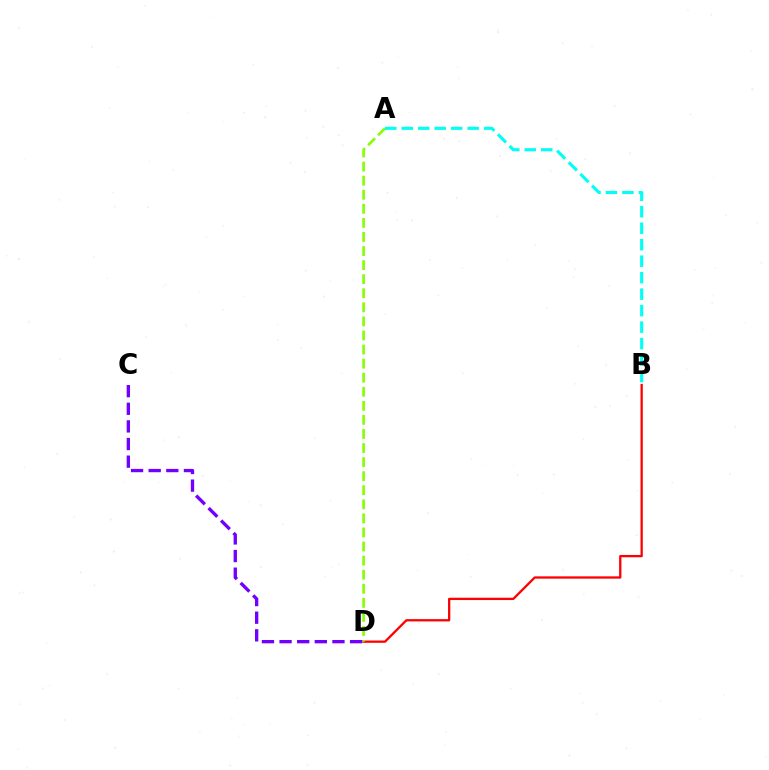{('B', 'D'): [{'color': '#ff0000', 'line_style': 'solid', 'thickness': 1.65}], ('A', 'D'): [{'color': '#84ff00', 'line_style': 'dashed', 'thickness': 1.91}], ('C', 'D'): [{'color': '#7200ff', 'line_style': 'dashed', 'thickness': 2.39}], ('A', 'B'): [{'color': '#00fff6', 'line_style': 'dashed', 'thickness': 2.24}]}